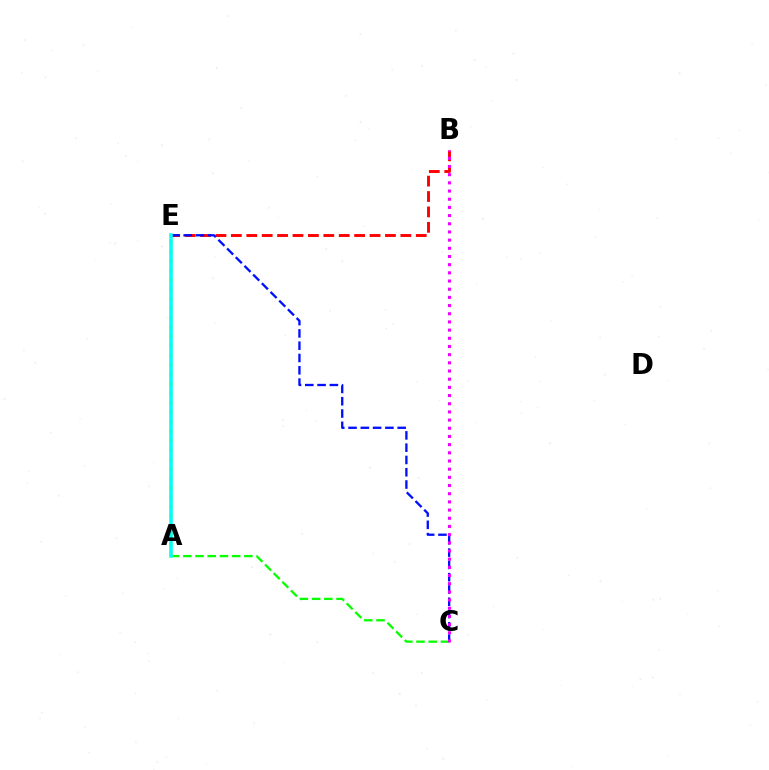{('B', 'E'): [{'color': '#ff0000', 'line_style': 'dashed', 'thickness': 2.09}], ('A', 'E'): [{'color': '#fcf500', 'line_style': 'dotted', 'thickness': 2.57}, {'color': '#00fff6', 'line_style': 'solid', 'thickness': 2.53}], ('A', 'C'): [{'color': '#08ff00', 'line_style': 'dashed', 'thickness': 1.66}], ('C', 'E'): [{'color': '#0010ff', 'line_style': 'dashed', 'thickness': 1.67}], ('B', 'C'): [{'color': '#ee00ff', 'line_style': 'dotted', 'thickness': 2.22}]}